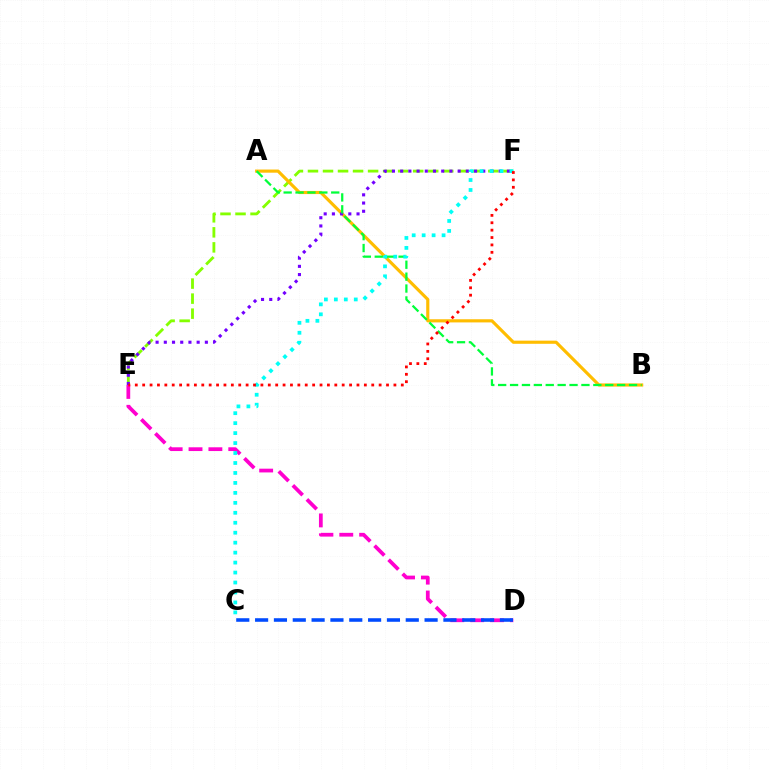{('E', 'F'): [{'color': '#84ff00', 'line_style': 'dashed', 'thickness': 2.04}, {'color': '#7200ff', 'line_style': 'dotted', 'thickness': 2.23}, {'color': '#ff0000', 'line_style': 'dotted', 'thickness': 2.01}], ('A', 'B'): [{'color': '#ffbd00', 'line_style': 'solid', 'thickness': 2.27}, {'color': '#00ff39', 'line_style': 'dashed', 'thickness': 1.62}], ('D', 'E'): [{'color': '#ff00cf', 'line_style': 'dashed', 'thickness': 2.7}], ('C', 'D'): [{'color': '#004bff', 'line_style': 'dashed', 'thickness': 2.56}], ('C', 'F'): [{'color': '#00fff6', 'line_style': 'dotted', 'thickness': 2.71}]}